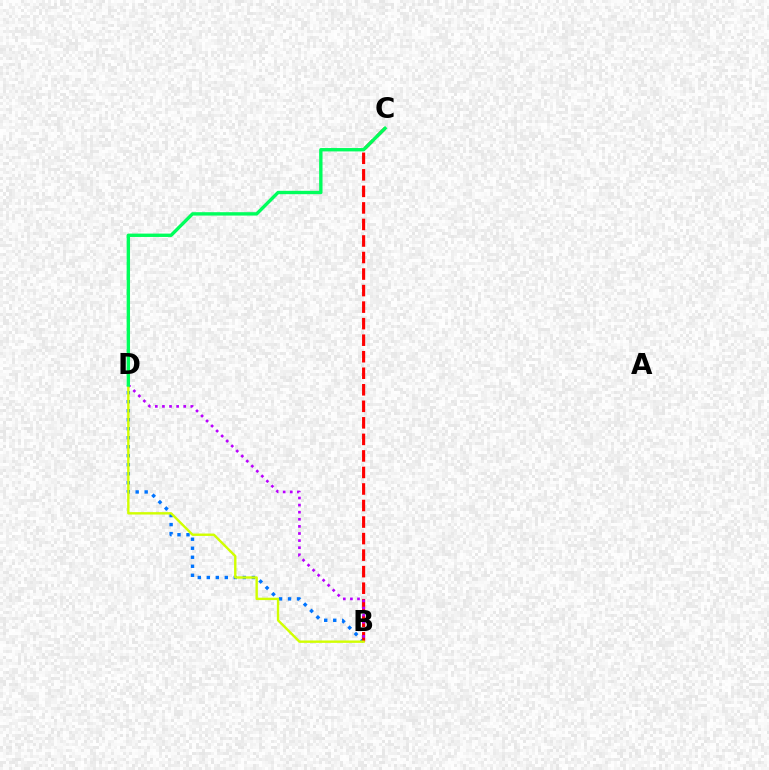{('B', 'D'): [{'color': '#0074ff', 'line_style': 'dotted', 'thickness': 2.45}, {'color': '#b900ff', 'line_style': 'dotted', 'thickness': 1.93}, {'color': '#d1ff00', 'line_style': 'solid', 'thickness': 1.72}], ('B', 'C'): [{'color': '#ff0000', 'line_style': 'dashed', 'thickness': 2.25}], ('C', 'D'): [{'color': '#00ff5c', 'line_style': 'solid', 'thickness': 2.43}]}